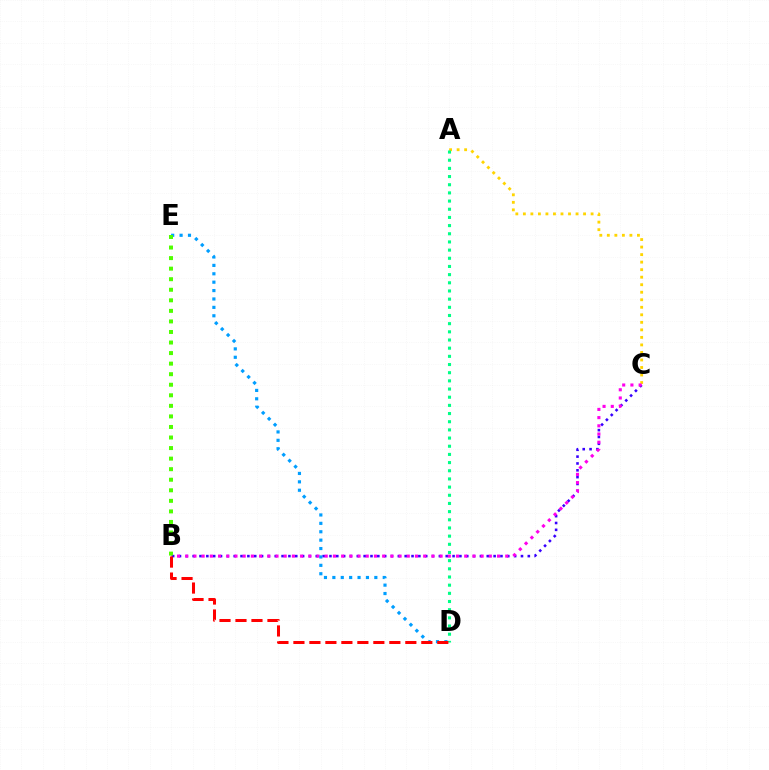{('B', 'C'): [{'color': '#3700ff', 'line_style': 'dotted', 'thickness': 1.86}, {'color': '#ff00ed', 'line_style': 'dotted', 'thickness': 2.23}], ('A', 'C'): [{'color': '#ffd500', 'line_style': 'dotted', 'thickness': 2.04}], ('D', 'E'): [{'color': '#009eff', 'line_style': 'dotted', 'thickness': 2.28}], ('A', 'D'): [{'color': '#00ff86', 'line_style': 'dotted', 'thickness': 2.22}], ('B', 'D'): [{'color': '#ff0000', 'line_style': 'dashed', 'thickness': 2.17}], ('B', 'E'): [{'color': '#4fff00', 'line_style': 'dotted', 'thickness': 2.87}]}